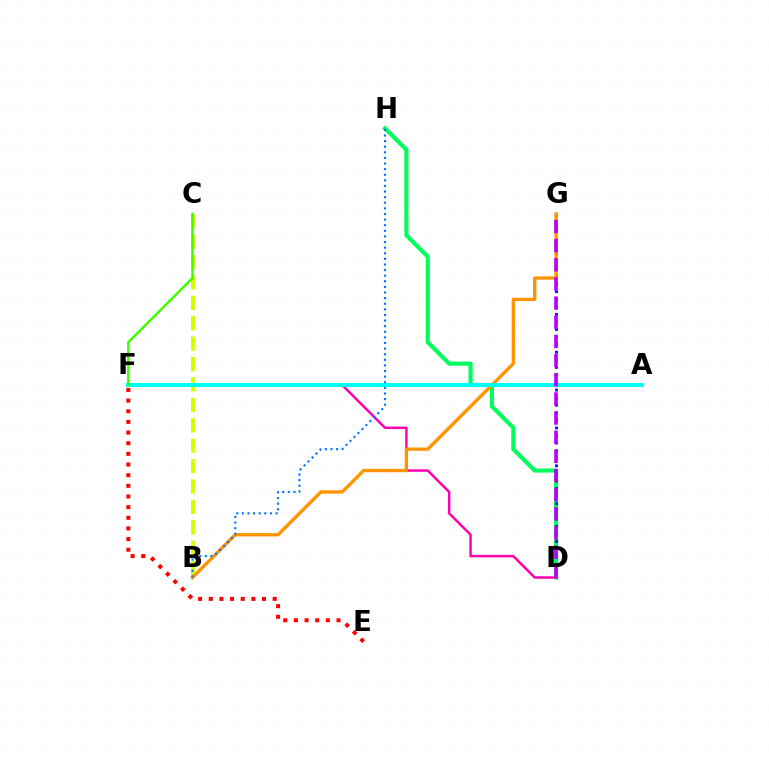{('D', 'H'): [{'color': '#00ff5c', 'line_style': 'solid', 'thickness': 2.96}], ('D', 'G'): [{'color': '#2500ff', 'line_style': 'dotted', 'thickness': 2.06}, {'color': '#b900ff', 'line_style': 'dashed', 'thickness': 2.6}], ('B', 'C'): [{'color': '#d1ff00', 'line_style': 'dashed', 'thickness': 2.77}], ('D', 'F'): [{'color': '#ff00ac', 'line_style': 'solid', 'thickness': 1.78}], ('B', 'G'): [{'color': '#ff9400', 'line_style': 'solid', 'thickness': 2.39}], ('A', 'F'): [{'color': '#00fff6', 'line_style': 'solid', 'thickness': 2.92}], ('E', 'F'): [{'color': '#ff0000', 'line_style': 'dotted', 'thickness': 2.89}], ('C', 'F'): [{'color': '#3dff00', 'line_style': 'solid', 'thickness': 1.79}], ('B', 'H'): [{'color': '#0074ff', 'line_style': 'dotted', 'thickness': 1.52}]}